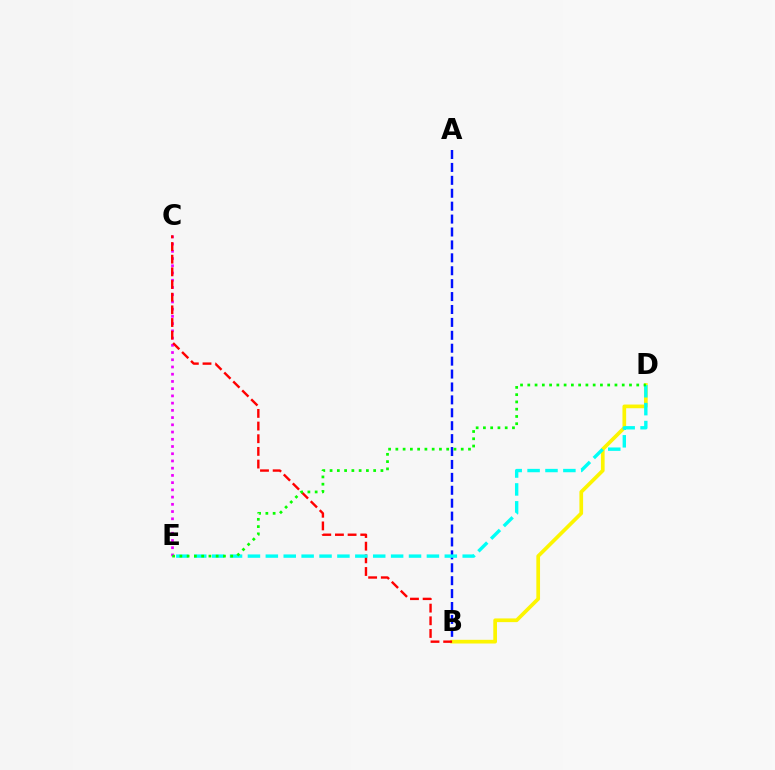{('A', 'B'): [{'color': '#0010ff', 'line_style': 'dashed', 'thickness': 1.75}], ('C', 'E'): [{'color': '#ee00ff', 'line_style': 'dotted', 'thickness': 1.96}], ('B', 'D'): [{'color': '#fcf500', 'line_style': 'solid', 'thickness': 2.66}], ('B', 'C'): [{'color': '#ff0000', 'line_style': 'dashed', 'thickness': 1.72}], ('D', 'E'): [{'color': '#00fff6', 'line_style': 'dashed', 'thickness': 2.43}, {'color': '#08ff00', 'line_style': 'dotted', 'thickness': 1.97}]}